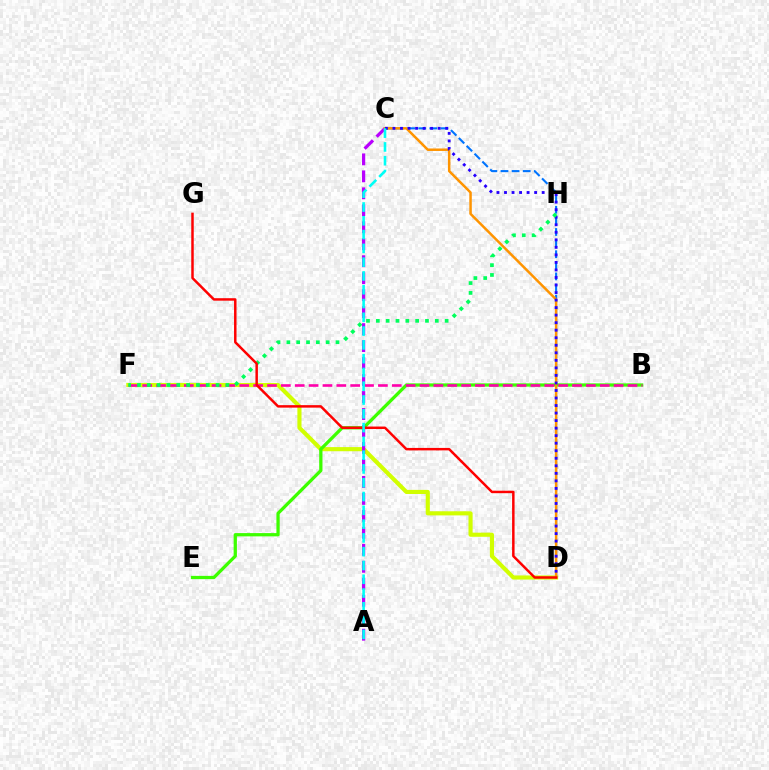{('D', 'F'): [{'color': '#d1ff00', 'line_style': 'solid', 'thickness': 2.97}], ('C', 'D'): [{'color': '#0074ff', 'line_style': 'dashed', 'thickness': 1.51}, {'color': '#ff9400', 'line_style': 'solid', 'thickness': 1.79}, {'color': '#2500ff', 'line_style': 'dotted', 'thickness': 2.05}], ('B', 'E'): [{'color': '#3dff00', 'line_style': 'solid', 'thickness': 2.35}], ('A', 'C'): [{'color': '#b900ff', 'line_style': 'dashed', 'thickness': 2.31}, {'color': '#00fff6', 'line_style': 'dashed', 'thickness': 1.87}], ('B', 'F'): [{'color': '#ff00ac', 'line_style': 'dashed', 'thickness': 1.88}], ('F', 'H'): [{'color': '#00ff5c', 'line_style': 'dotted', 'thickness': 2.67}], ('D', 'G'): [{'color': '#ff0000', 'line_style': 'solid', 'thickness': 1.78}]}